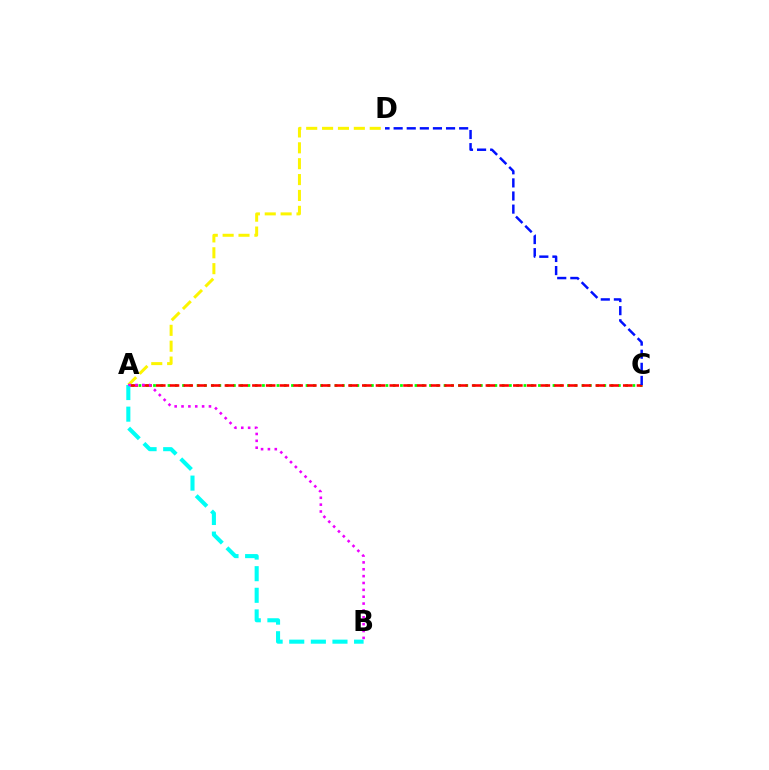{('A', 'C'): [{'color': '#08ff00', 'line_style': 'dotted', 'thickness': 1.97}, {'color': '#ff0000', 'line_style': 'dashed', 'thickness': 1.87}], ('A', 'D'): [{'color': '#fcf500', 'line_style': 'dashed', 'thickness': 2.16}], ('A', 'B'): [{'color': '#00fff6', 'line_style': 'dashed', 'thickness': 2.94}, {'color': '#ee00ff', 'line_style': 'dotted', 'thickness': 1.86}], ('C', 'D'): [{'color': '#0010ff', 'line_style': 'dashed', 'thickness': 1.78}]}